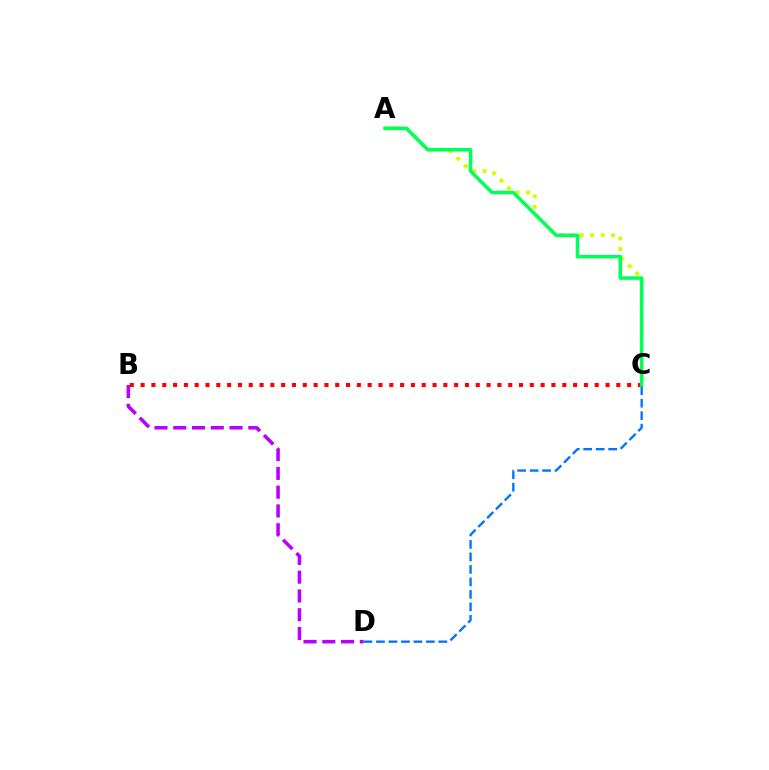{('C', 'D'): [{'color': '#0074ff', 'line_style': 'dashed', 'thickness': 1.7}], ('A', 'C'): [{'color': '#d1ff00', 'line_style': 'dotted', 'thickness': 2.85}, {'color': '#00ff5c', 'line_style': 'solid', 'thickness': 2.54}], ('B', 'D'): [{'color': '#b900ff', 'line_style': 'dashed', 'thickness': 2.55}], ('B', 'C'): [{'color': '#ff0000', 'line_style': 'dotted', 'thickness': 2.94}]}